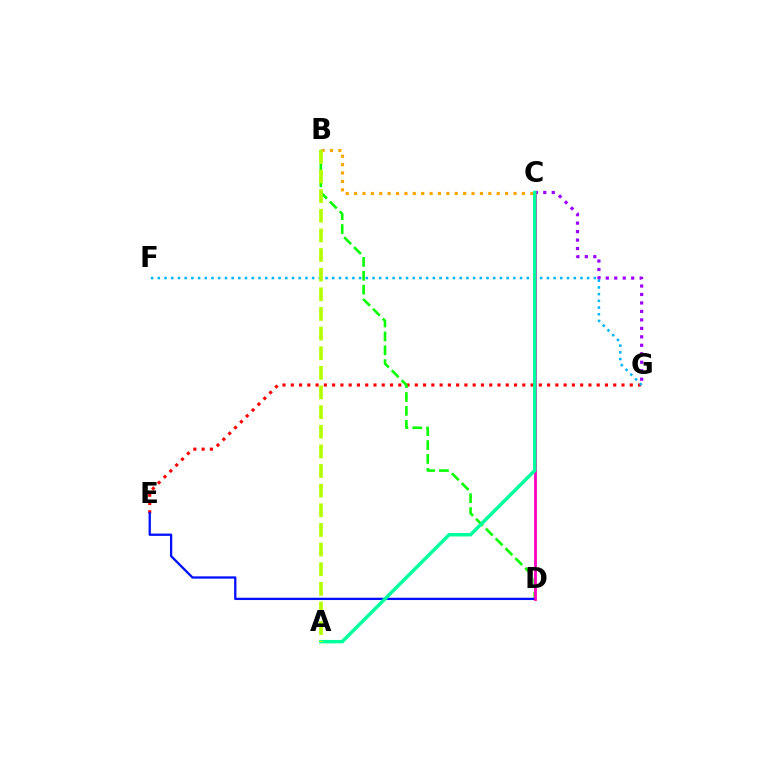{('C', 'G'): [{'color': '#9b00ff', 'line_style': 'dotted', 'thickness': 2.3}], ('E', 'G'): [{'color': '#ff0000', 'line_style': 'dotted', 'thickness': 2.25}], ('B', 'D'): [{'color': '#08ff00', 'line_style': 'dashed', 'thickness': 1.89}], ('F', 'G'): [{'color': '#00b5ff', 'line_style': 'dotted', 'thickness': 1.82}], ('D', 'E'): [{'color': '#0010ff', 'line_style': 'solid', 'thickness': 1.65}], ('C', 'D'): [{'color': '#ff00bd', 'line_style': 'solid', 'thickness': 2.0}], ('B', 'C'): [{'color': '#ffa500', 'line_style': 'dotted', 'thickness': 2.28}], ('A', 'C'): [{'color': '#00ff9d', 'line_style': 'solid', 'thickness': 2.5}], ('A', 'B'): [{'color': '#b3ff00', 'line_style': 'dashed', 'thickness': 2.67}]}